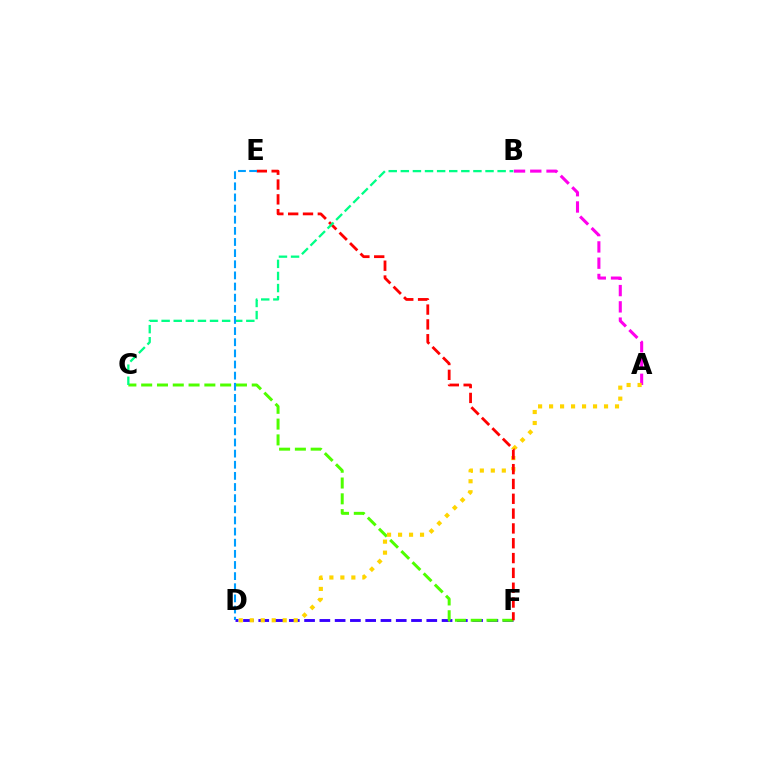{('D', 'F'): [{'color': '#3700ff', 'line_style': 'dashed', 'thickness': 2.08}], ('A', 'B'): [{'color': '#ff00ed', 'line_style': 'dashed', 'thickness': 2.21}], ('C', 'F'): [{'color': '#4fff00', 'line_style': 'dashed', 'thickness': 2.15}], ('A', 'D'): [{'color': '#ffd500', 'line_style': 'dotted', 'thickness': 2.99}], ('E', 'F'): [{'color': '#ff0000', 'line_style': 'dashed', 'thickness': 2.01}], ('B', 'C'): [{'color': '#00ff86', 'line_style': 'dashed', 'thickness': 1.64}], ('D', 'E'): [{'color': '#009eff', 'line_style': 'dashed', 'thickness': 1.51}]}